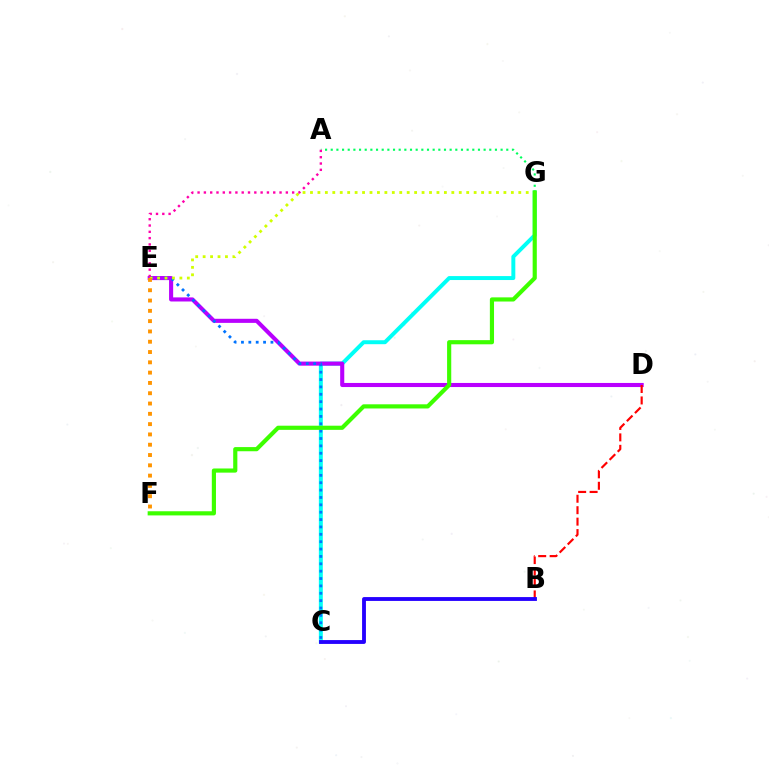{('C', 'G'): [{'color': '#00fff6', 'line_style': 'solid', 'thickness': 2.85}], ('D', 'E'): [{'color': '#b900ff', 'line_style': 'solid', 'thickness': 2.94}], ('A', 'G'): [{'color': '#00ff5c', 'line_style': 'dotted', 'thickness': 1.54}], ('C', 'E'): [{'color': '#0074ff', 'line_style': 'dotted', 'thickness': 2.0}], ('E', 'G'): [{'color': '#d1ff00', 'line_style': 'dotted', 'thickness': 2.02}], ('B', 'D'): [{'color': '#ff0000', 'line_style': 'dashed', 'thickness': 1.56}], ('A', 'E'): [{'color': '#ff00ac', 'line_style': 'dotted', 'thickness': 1.71}], ('E', 'F'): [{'color': '#ff9400', 'line_style': 'dotted', 'thickness': 2.8}], ('B', 'C'): [{'color': '#2500ff', 'line_style': 'solid', 'thickness': 2.77}], ('F', 'G'): [{'color': '#3dff00', 'line_style': 'solid', 'thickness': 2.99}]}